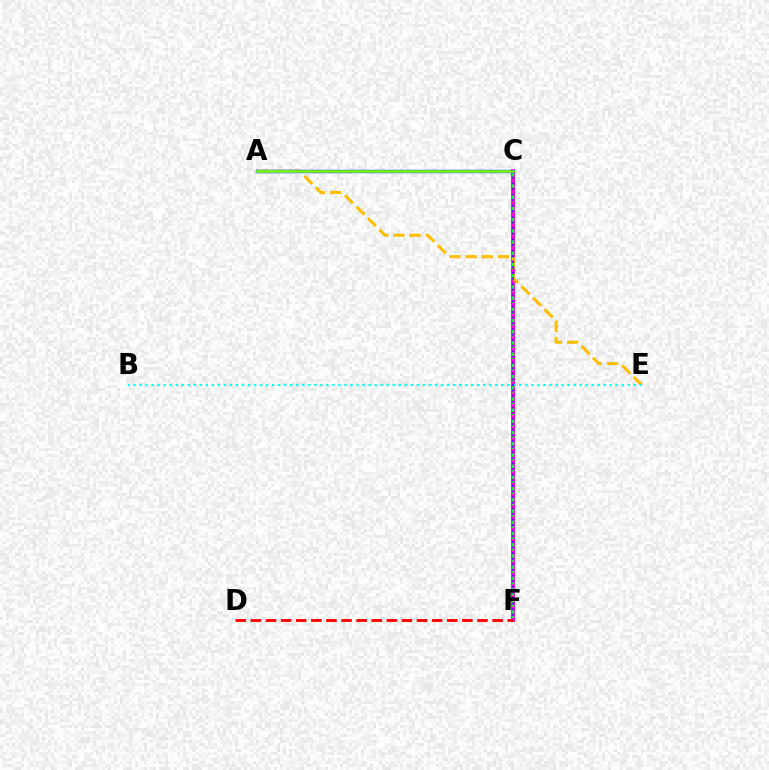{('C', 'F'): [{'color': '#ff00cf', 'line_style': 'solid', 'thickness': 2.8}, {'color': '#00ff39', 'line_style': 'dashed', 'thickness': 1.53}, {'color': '#7200ff', 'line_style': 'dotted', 'thickness': 1.52}], ('A', 'E'): [{'color': '#ffbd00', 'line_style': 'dashed', 'thickness': 2.2}], ('A', 'C'): [{'color': '#004bff', 'line_style': 'solid', 'thickness': 2.46}, {'color': '#84ff00', 'line_style': 'solid', 'thickness': 1.83}], ('D', 'F'): [{'color': '#ff0000', 'line_style': 'dashed', 'thickness': 2.05}], ('B', 'E'): [{'color': '#00fff6', 'line_style': 'dotted', 'thickness': 1.64}]}